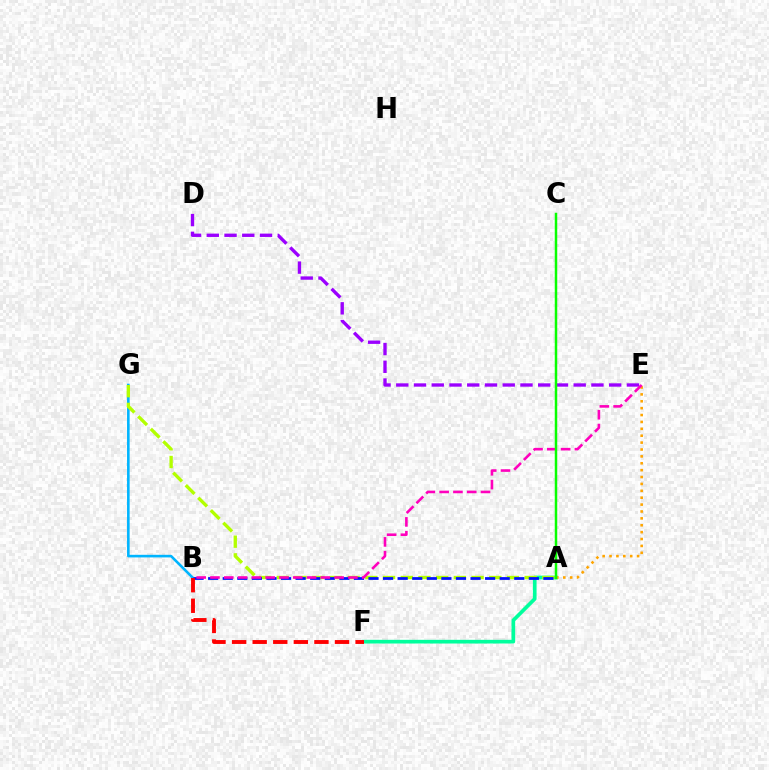{('A', 'F'): [{'color': '#00ff9d', 'line_style': 'solid', 'thickness': 2.66}], ('B', 'G'): [{'color': '#00b5ff', 'line_style': 'solid', 'thickness': 1.87}], ('A', 'G'): [{'color': '#b3ff00', 'line_style': 'dashed', 'thickness': 2.41}], ('A', 'E'): [{'color': '#ffa500', 'line_style': 'dotted', 'thickness': 1.87}], ('A', 'B'): [{'color': '#0010ff', 'line_style': 'dashed', 'thickness': 1.98}], ('D', 'E'): [{'color': '#9b00ff', 'line_style': 'dashed', 'thickness': 2.41}], ('B', 'E'): [{'color': '#ff00bd', 'line_style': 'dashed', 'thickness': 1.87}], ('A', 'C'): [{'color': '#08ff00', 'line_style': 'solid', 'thickness': 1.79}], ('B', 'F'): [{'color': '#ff0000', 'line_style': 'dashed', 'thickness': 2.8}]}